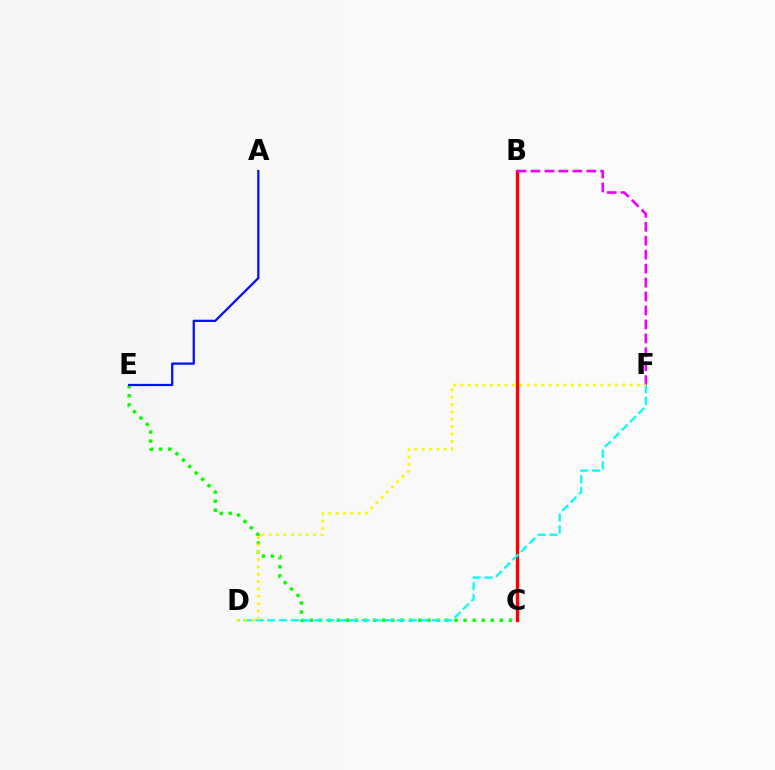{('B', 'C'): [{'color': '#ff0000', 'line_style': 'solid', 'thickness': 2.38}], ('C', 'E'): [{'color': '#08ff00', 'line_style': 'dotted', 'thickness': 2.46}], ('D', 'F'): [{'color': '#00fff6', 'line_style': 'dashed', 'thickness': 1.6}, {'color': '#fcf500', 'line_style': 'dotted', 'thickness': 2.0}], ('B', 'F'): [{'color': '#ee00ff', 'line_style': 'dashed', 'thickness': 1.89}], ('A', 'E'): [{'color': '#0010ff', 'line_style': 'solid', 'thickness': 1.62}]}